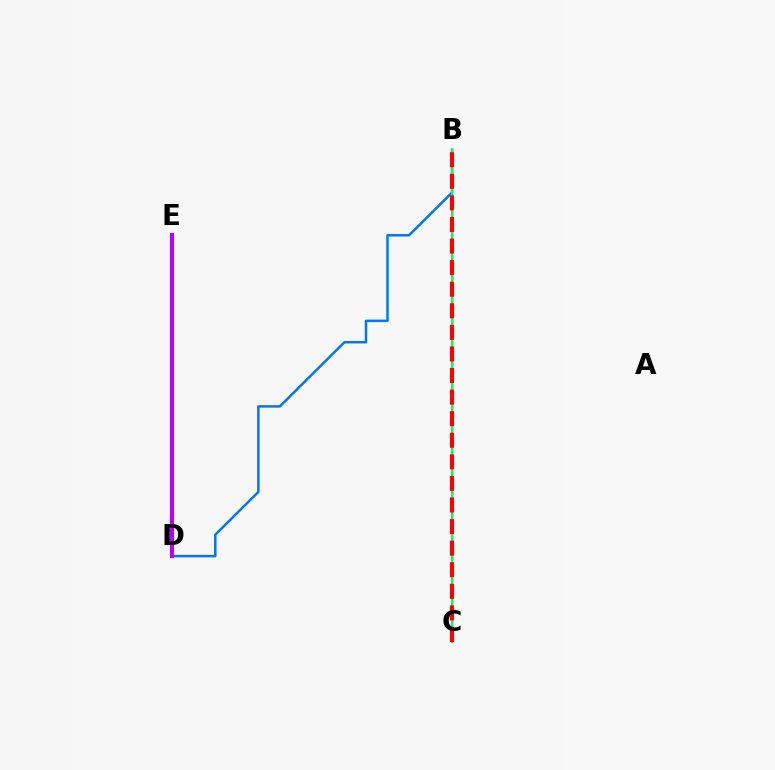{('B', 'D'): [{'color': '#0074ff', 'line_style': 'solid', 'thickness': 1.78}], ('B', 'C'): [{'color': '#d1ff00', 'line_style': 'dotted', 'thickness': 1.83}, {'color': '#00ff5c', 'line_style': 'solid', 'thickness': 1.59}, {'color': '#ff0000', 'line_style': 'dashed', 'thickness': 2.93}], ('D', 'E'): [{'color': '#b900ff', 'line_style': 'solid', 'thickness': 2.93}]}